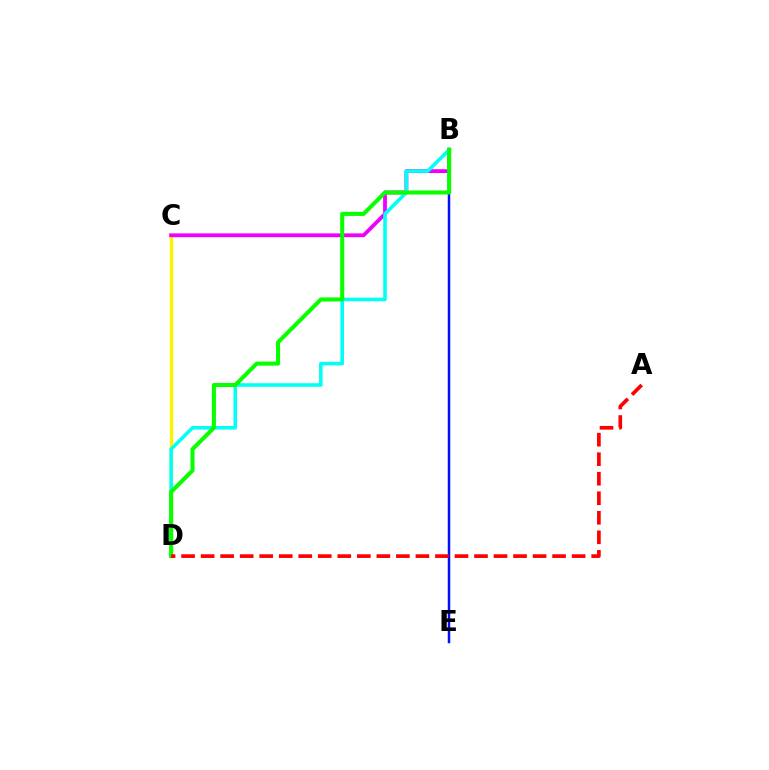{('B', 'E'): [{'color': '#0010ff', 'line_style': 'solid', 'thickness': 1.79}], ('C', 'D'): [{'color': '#fcf500', 'line_style': 'solid', 'thickness': 2.42}], ('B', 'C'): [{'color': '#ee00ff', 'line_style': 'solid', 'thickness': 2.74}], ('B', 'D'): [{'color': '#00fff6', 'line_style': 'solid', 'thickness': 2.57}, {'color': '#08ff00', 'line_style': 'solid', 'thickness': 2.92}], ('A', 'D'): [{'color': '#ff0000', 'line_style': 'dashed', 'thickness': 2.65}]}